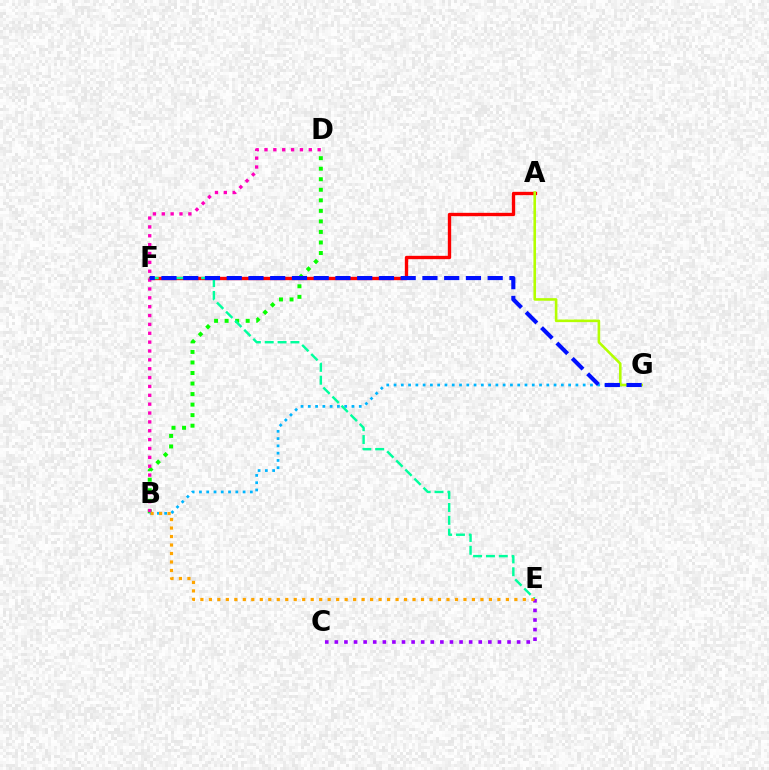{('A', 'F'): [{'color': '#ff0000', 'line_style': 'solid', 'thickness': 2.41}], ('B', 'D'): [{'color': '#08ff00', 'line_style': 'dotted', 'thickness': 2.86}, {'color': '#ff00bd', 'line_style': 'dotted', 'thickness': 2.41}], ('B', 'G'): [{'color': '#00b5ff', 'line_style': 'dotted', 'thickness': 1.98}], ('C', 'E'): [{'color': '#9b00ff', 'line_style': 'dotted', 'thickness': 2.61}], ('E', 'F'): [{'color': '#00ff9d', 'line_style': 'dashed', 'thickness': 1.74}], ('B', 'E'): [{'color': '#ffa500', 'line_style': 'dotted', 'thickness': 2.31}], ('A', 'G'): [{'color': '#b3ff00', 'line_style': 'solid', 'thickness': 1.87}], ('F', 'G'): [{'color': '#0010ff', 'line_style': 'dashed', 'thickness': 2.95}]}